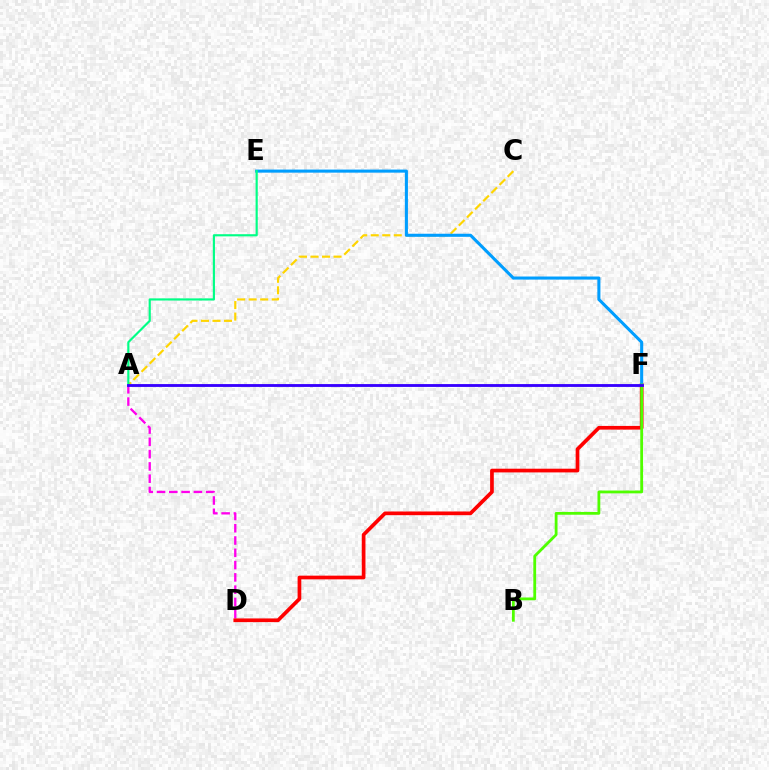{('A', 'D'): [{'color': '#ff00ed', 'line_style': 'dashed', 'thickness': 1.67}], ('A', 'C'): [{'color': '#ffd500', 'line_style': 'dashed', 'thickness': 1.56}], ('D', 'F'): [{'color': '#ff0000', 'line_style': 'solid', 'thickness': 2.66}], ('E', 'F'): [{'color': '#009eff', 'line_style': 'solid', 'thickness': 2.21}], ('B', 'F'): [{'color': '#4fff00', 'line_style': 'solid', 'thickness': 2.02}], ('A', 'E'): [{'color': '#00ff86', 'line_style': 'solid', 'thickness': 1.56}], ('A', 'F'): [{'color': '#3700ff', 'line_style': 'solid', 'thickness': 2.05}]}